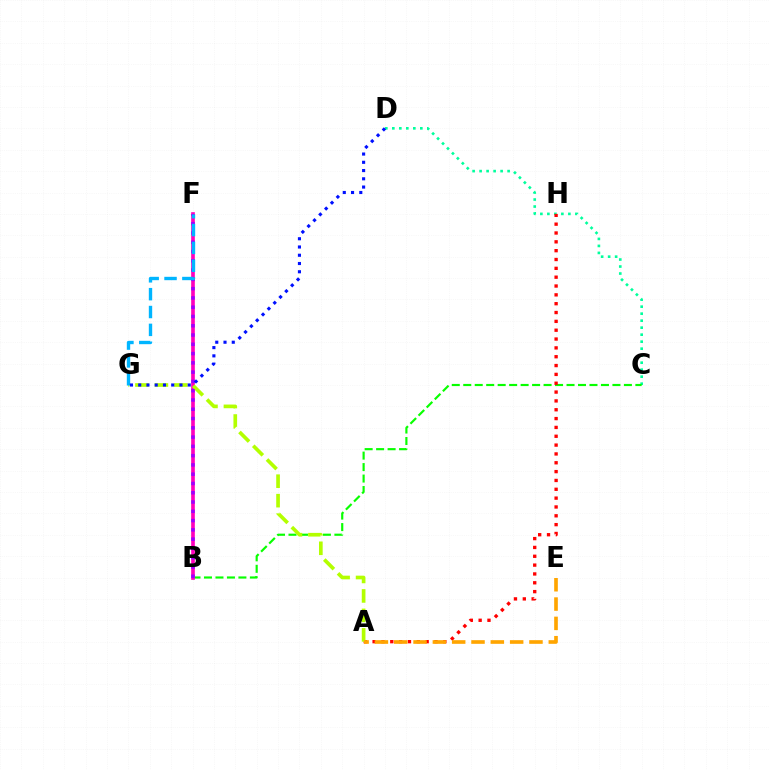{('C', 'D'): [{'color': '#00ff9d', 'line_style': 'dotted', 'thickness': 1.9}], ('B', 'C'): [{'color': '#08ff00', 'line_style': 'dashed', 'thickness': 1.56}], ('B', 'F'): [{'color': '#ff00bd', 'line_style': 'solid', 'thickness': 2.64}, {'color': '#9b00ff', 'line_style': 'dotted', 'thickness': 2.52}], ('A', 'H'): [{'color': '#ff0000', 'line_style': 'dotted', 'thickness': 2.4}], ('A', 'G'): [{'color': '#b3ff00', 'line_style': 'dashed', 'thickness': 2.65}], ('A', 'E'): [{'color': '#ffa500', 'line_style': 'dashed', 'thickness': 2.62}], ('F', 'G'): [{'color': '#00b5ff', 'line_style': 'dashed', 'thickness': 2.42}], ('D', 'G'): [{'color': '#0010ff', 'line_style': 'dotted', 'thickness': 2.24}]}